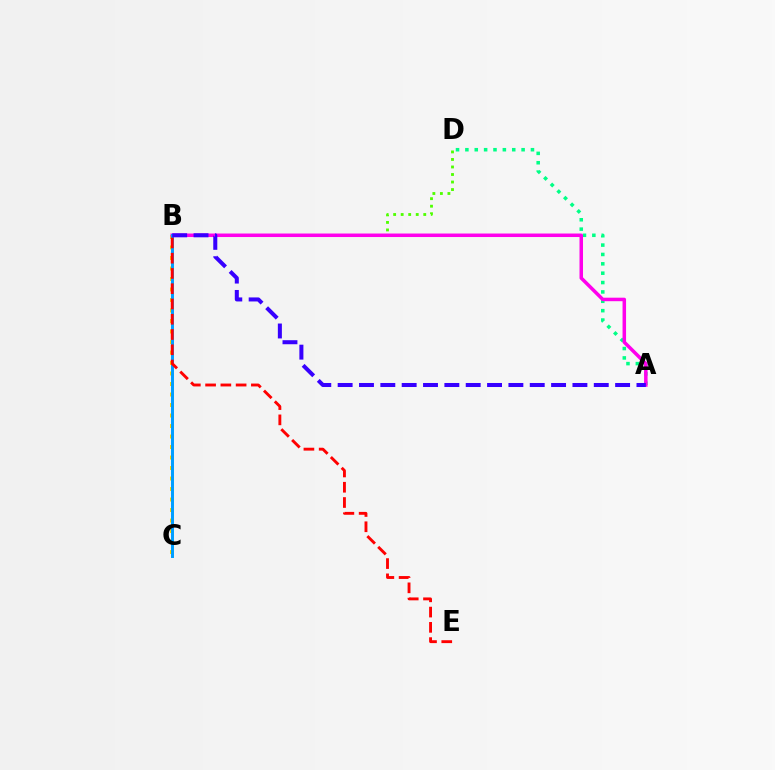{('B', 'D'): [{'color': '#4fff00', 'line_style': 'dotted', 'thickness': 2.05}], ('B', 'C'): [{'color': '#ffd500', 'line_style': 'dotted', 'thickness': 2.85}, {'color': '#009eff', 'line_style': 'solid', 'thickness': 2.14}], ('A', 'D'): [{'color': '#00ff86', 'line_style': 'dotted', 'thickness': 2.55}], ('A', 'B'): [{'color': '#ff00ed', 'line_style': 'solid', 'thickness': 2.53}, {'color': '#3700ff', 'line_style': 'dashed', 'thickness': 2.9}], ('B', 'E'): [{'color': '#ff0000', 'line_style': 'dashed', 'thickness': 2.07}]}